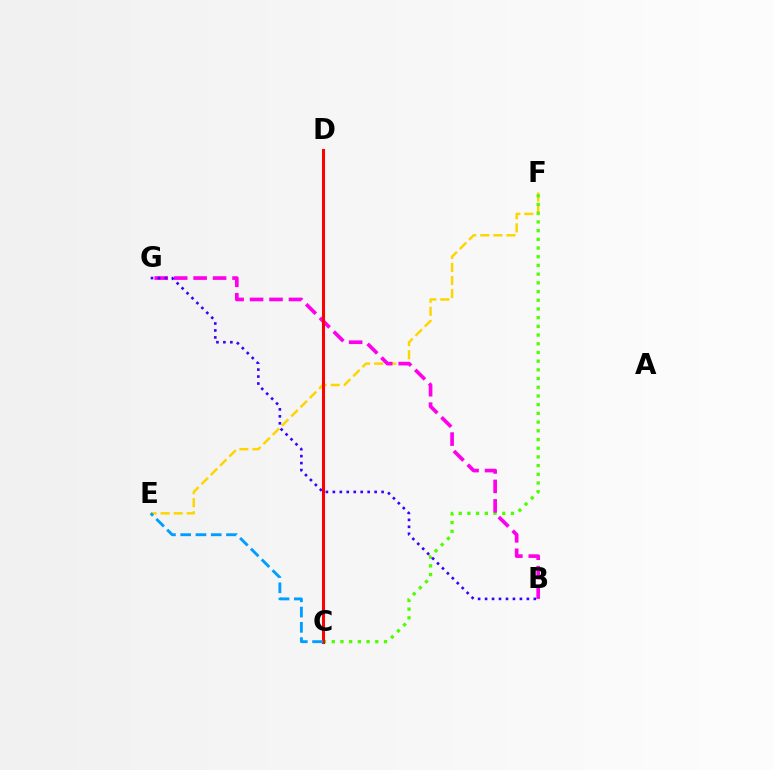{('E', 'F'): [{'color': '#ffd500', 'line_style': 'dashed', 'thickness': 1.78}], ('C', 'F'): [{'color': '#4fff00', 'line_style': 'dotted', 'thickness': 2.36}], ('B', 'G'): [{'color': '#ff00ed', 'line_style': 'dashed', 'thickness': 2.64}, {'color': '#3700ff', 'line_style': 'dotted', 'thickness': 1.89}], ('C', 'D'): [{'color': '#00ff86', 'line_style': 'dashed', 'thickness': 1.96}, {'color': '#ff0000', 'line_style': 'solid', 'thickness': 2.2}], ('C', 'E'): [{'color': '#009eff', 'line_style': 'dashed', 'thickness': 2.07}]}